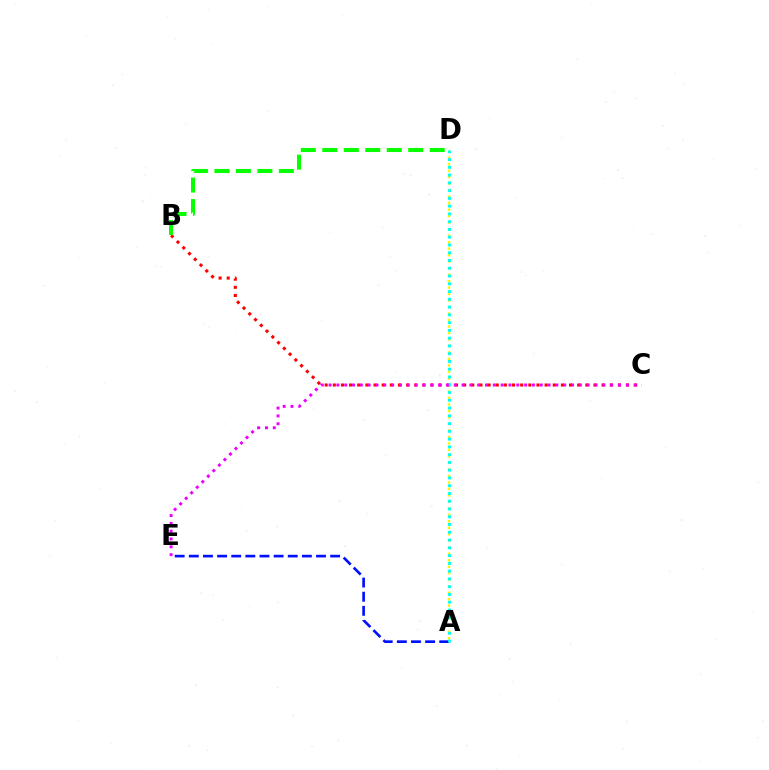{('B', 'C'): [{'color': '#ff0000', 'line_style': 'dotted', 'thickness': 2.21}], ('A', 'E'): [{'color': '#0010ff', 'line_style': 'dashed', 'thickness': 1.92}], ('A', 'D'): [{'color': '#fcf500', 'line_style': 'dotted', 'thickness': 1.76}, {'color': '#00fff6', 'line_style': 'dotted', 'thickness': 2.11}], ('C', 'E'): [{'color': '#ee00ff', 'line_style': 'dotted', 'thickness': 2.13}], ('B', 'D'): [{'color': '#08ff00', 'line_style': 'dashed', 'thickness': 2.92}]}